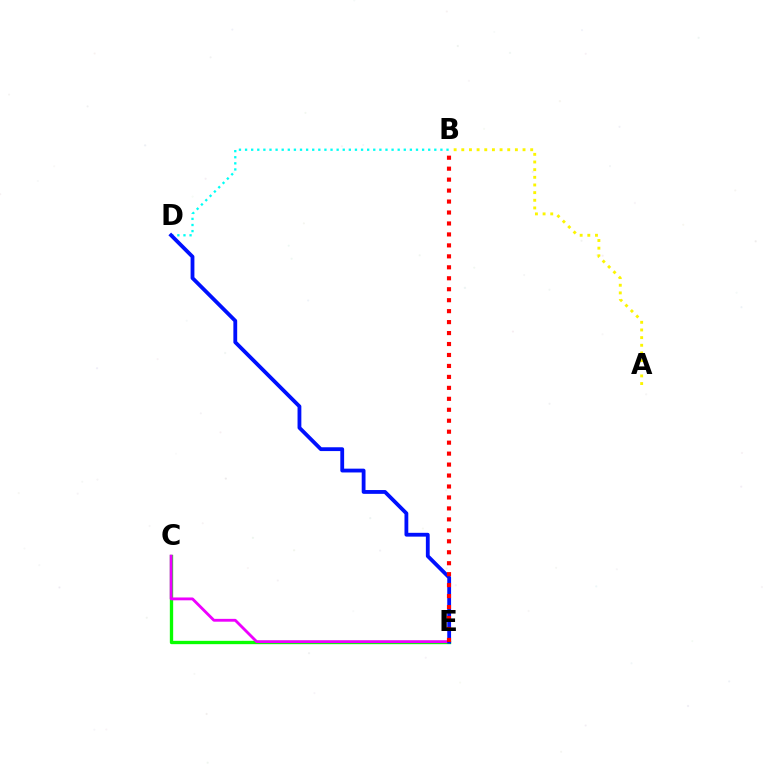{('C', 'E'): [{'color': '#08ff00', 'line_style': 'solid', 'thickness': 2.4}, {'color': '#ee00ff', 'line_style': 'solid', 'thickness': 2.04}], ('B', 'D'): [{'color': '#00fff6', 'line_style': 'dotted', 'thickness': 1.66}], ('A', 'B'): [{'color': '#fcf500', 'line_style': 'dotted', 'thickness': 2.08}], ('D', 'E'): [{'color': '#0010ff', 'line_style': 'solid', 'thickness': 2.74}], ('B', 'E'): [{'color': '#ff0000', 'line_style': 'dotted', 'thickness': 2.98}]}